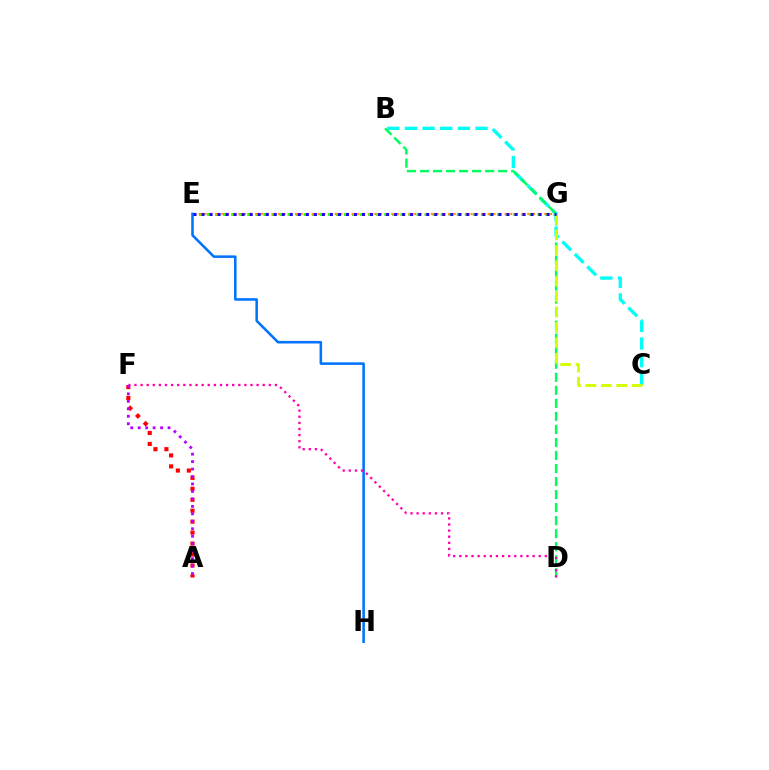{('E', 'G'): [{'color': '#3dff00', 'line_style': 'dotted', 'thickness': 2.19}, {'color': '#ff9400', 'line_style': 'dotted', 'thickness': 1.54}, {'color': '#2500ff', 'line_style': 'dotted', 'thickness': 2.18}], ('B', 'C'): [{'color': '#00fff6', 'line_style': 'dashed', 'thickness': 2.4}], ('B', 'D'): [{'color': '#00ff5c', 'line_style': 'dashed', 'thickness': 1.77}], ('E', 'H'): [{'color': '#0074ff', 'line_style': 'solid', 'thickness': 1.84}], ('A', 'F'): [{'color': '#ff0000', 'line_style': 'dotted', 'thickness': 2.98}, {'color': '#b900ff', 'line_style': 'dotted', 'thickness': 2.03}], ('D', 'F'): [{'color': '#ff00ac', 'line_style': 'dotted', 'thickness': 1.66}], ('C', 'G'): [{'color': '#d1ff00', 'line_style': 'dashed', 'thickness': 2.09}]}